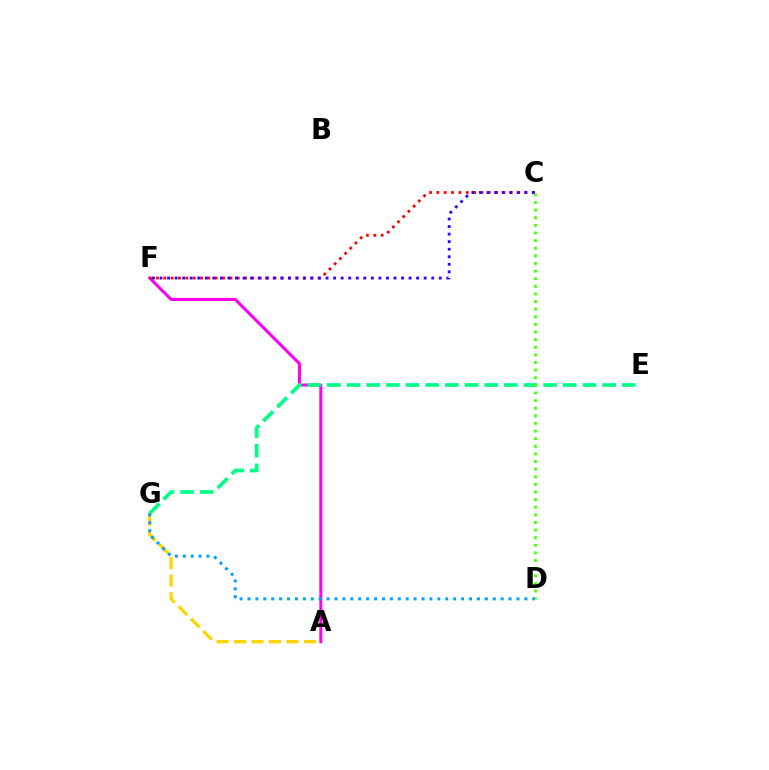{('A', 'F'): [{'color': '#ff00ed', 'line_style': 'solid', 'thickness': 2.17}], ('E', 'G'): [{'color': '#00ff86', 'line_style': 'dashed', 'thickness': 2.67}], ('C', 'F'): [{'color': '#ff0000', 'line_style': 'dotted', 'thickness': 2.0}, {'color': '#3700ff', 'line_style': 'dotted', 'thickness': 2.05}], ('C', 'D'): [{'color': '#4fff00', 'line_style': 'dotted', 'thickness': 2.07}], ('A', 'G'): [{'color': '#ffd500', 'line_style': 'dashed', 'thickness': 2.38}], ('D', 'G'): [{'color': '#009eff', 'line_style': 'dotted', 'thickness': 2.15}]}